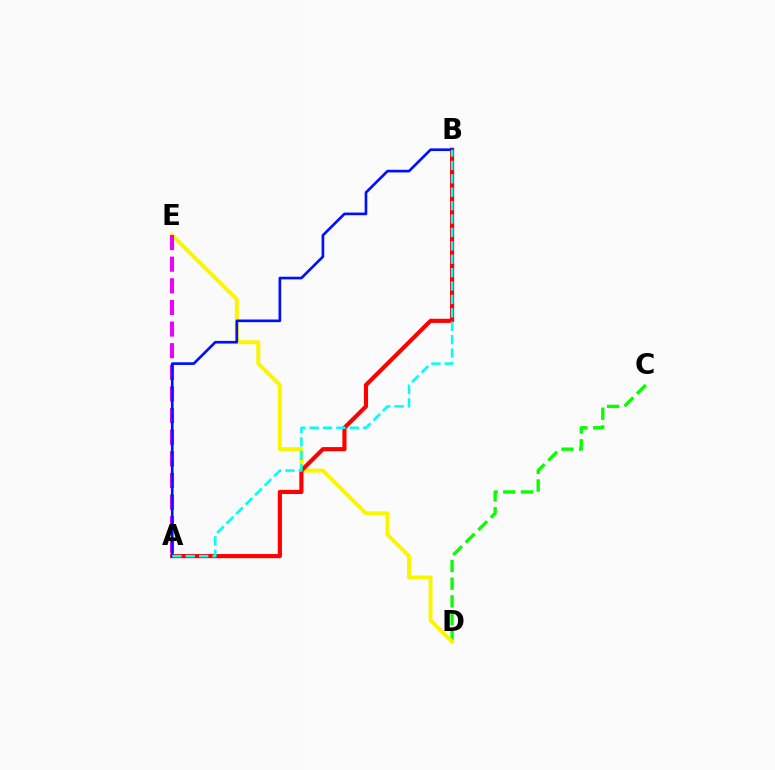{('C', 'D'): [{'color': '#08ff00', 'line_style': 'dashed', 'thickness': 2.4}], ('D', 'E'): [{'color': '#fcf500', 'line_style': 'solid', 'thickness': 2.86}], ('A', 'E'): [{'color': '#ee00ff', 'line_style': 'dashed', 'thickness': 2.94}], ('A', 'B'): [{'color': '#ff0000', 'line_style': 'solid', 'thickness': 2.98}, {'color': '#0010ff', 'line_style': 'solid', 'thickness': 1.92}, {'color': '#00fff6', 'line_style': 'dashed', 'thickness': 1.82}]}